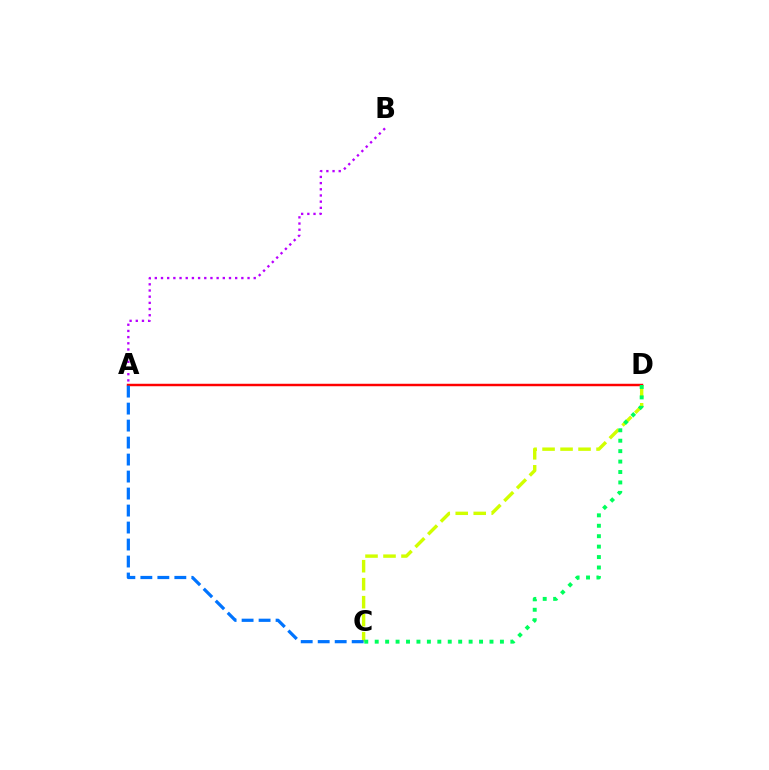{('A', 'B'): [{'color': '#b900ff', 'line_style': 'dotted', 'thickness': 1.68}], ('C', 'D'): [{'color': '#d1ff00', 'line_style': 'dashed', 'thickness': 2.44}, {'color': '#00ff5c', 'line_style': 'dotted', 'thickness': 2.83}], ('A', 'D'): [{'color': '#ff0000', 'line_style': 'solid', 'thickness': 1.77}], ('A', 'C'): [{'color': '#0074ff', 'line_style': 'dashed', 'thickness': 2.31}]}